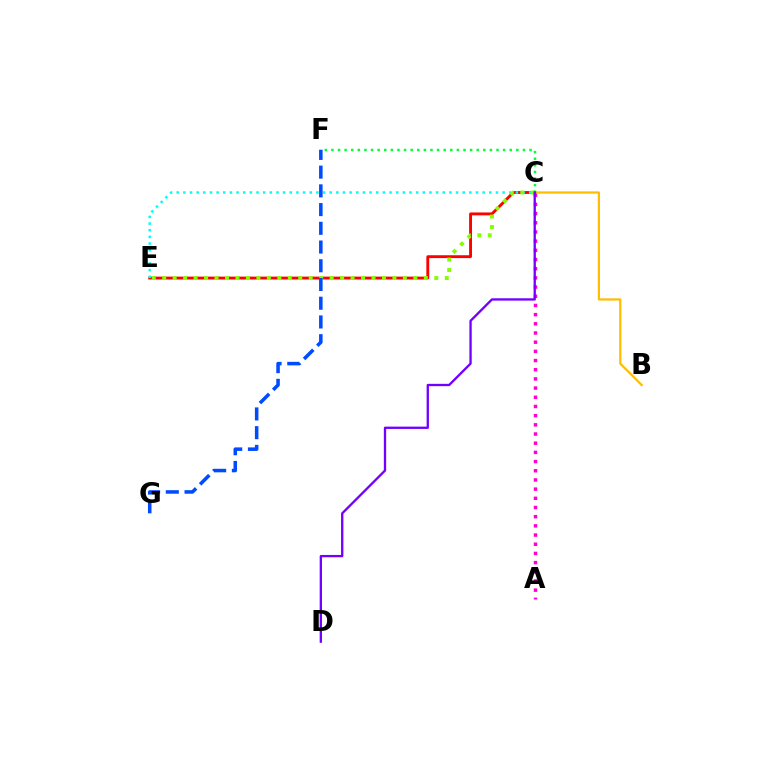{('C', 'E'): [{'color': '#ff0000', 'line_style': 'solid', 'thickness': 2.07}, {'color': '#00fff6', 'line_style': 'dotted', 'thickness': 1.81}, {'color': '#84ff00', 'line_style': 'dotted', 'thickness': 2.84}], ('B', 'C'): [{'color': '#ffbd00', 'line_style': 'solid', 'thickness': 1.6}], ('F', 'G'): [{'color': '#004bff', 'line_style': 'dashed', 'thickness': 2.54}], ('C', 'F'): [{'color': '#00ff39', 'line_style': 'dotted', 'thickness': 1.79}], ('A', 'C'): [{'color': '#ff00cf', 'line_style': 'dotted', 'thickness': 2.5}], ('C', 'D'): [{'color': '#7200ff', 'line_style': 'solid', 'thickness': 1.67}]}